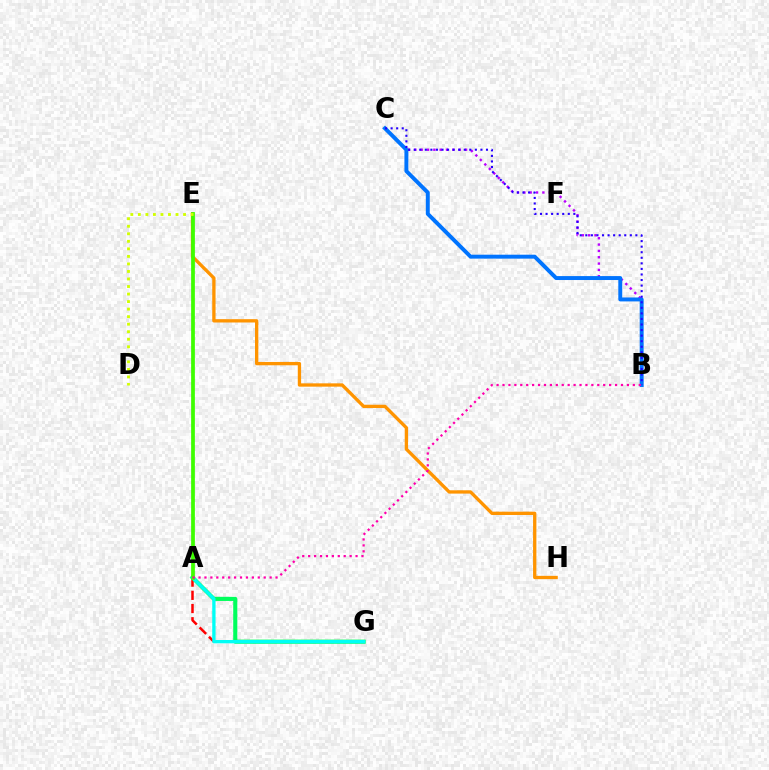{('A', 'G'): [{'color': '#ff0000', 'line_style': 'dashed', 'thickness': 1.79}, {'color': '#00ff5c', 'line_style': 'solid', 'thickness': 2.96}, {'color': '#00fff6', 'line_style': 'solid', 'thickness': 2.39}], ('B', 'C'): [{'color': '#b900ff', 'line_style': 'dotted', 'thickness': 1.72}, {'color': '#0074ff', 'line_style': 'solid', 'thickness': 2.84}, {'color': '#2500ff', 'line_style': 'dotted', 'thickness': 1.51}], ('E', 'H'): [{'color': '#ff9400', 'line_style': 'solid', 'thickness': 2.39}], ('A', 'E'): [{'color': '#3dff00', 'line_style': 'solid', 'thickness': 2.69}], ('D', 'E'): [{'color': '#d1ff00', 'line_style': 'dotted', 'thickness': 2.05}], ('A', 'B'): [{'color': '#ff00ac', 'line_style': 'dotted', 'thickness': 1.61}]}